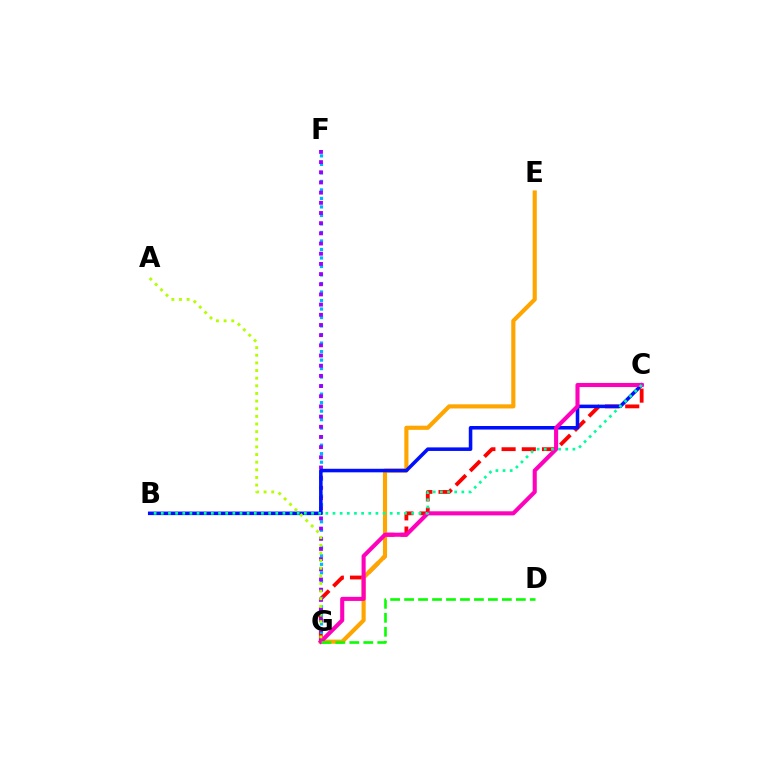{('C', 'G'): [{'color': '#ff0000', 'line_style': 'dashed', 'thickness': 2.74}, {'color': '#ff00bd', 'line_style': 'solid', 'thickness': 2.94}], ('E', 'G'): [{'color': '#ffa500', 'line_style': 'solid', 'thickness': 2.98}], ('F', 'G'): [{'color': '#00b5ff', 'line_style': 'dotted', 'thickness': 2.31}, {'color': '#9b00ff', 'line_style': 'dotted', 'thickness': 2.77}], ('B', 'C'): [{'color': '#0010ff', 'line_style': 'solid', 'thickness': 2.56}, {'color': '#00ff9d', 'line_style': 'dotted', 'thickness': 1.94}], ('A', 'G'): [{'color': '#b3ff00', 'line_style': 'dotted', 'thickness': 2.08}], ('D', 'G'): [{'color': '#08ff00', 'line_style': 'dashed', 'thickness': 1.9}]}